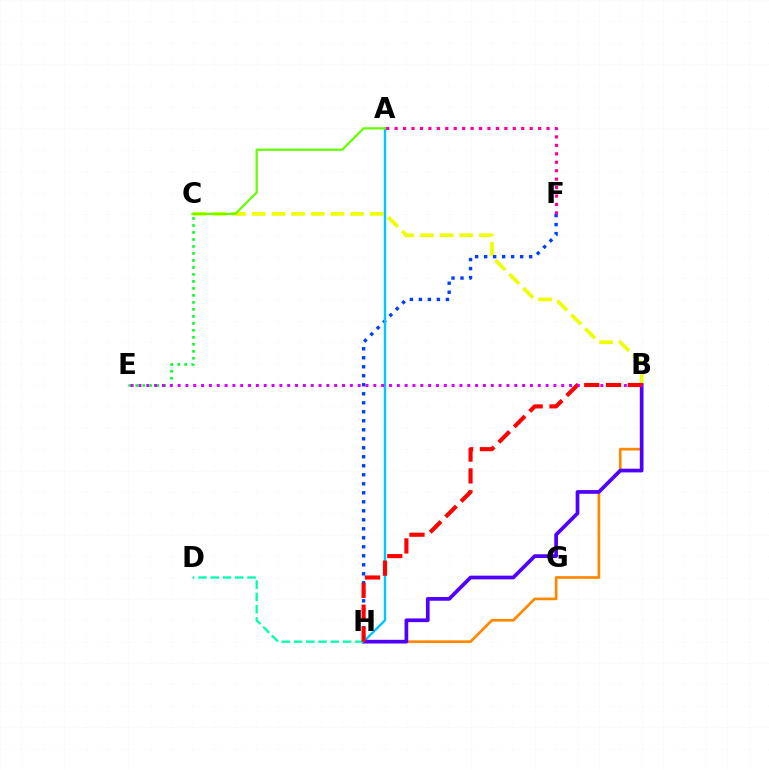{('B', 'H'): [{'color': '#ff8800', 'line_style': 'solid', 'thickness': 1.95}, {'color': '#4f00ff', 'line_style': 'solid', 'thickness': 2.66}, {'color': '#ff0000', 'line_style': 'dashed', 'thickness': 2.96}], ('B', 'C'): [{'color': '#eeff00', 'line_style': 'dashed', 'thickness': 2.67}], ('F', 'H'): [{'color': '#003fff', 'line_style': 'dotted', 'thickness': 2.45}], ('C', 'E'): [{'color': '#00ff27', 'line_style': 'dotted', 'thickness': 1.9}], ('A', 'H'): [{'color': '#00c7ff', 'line_style': 'solid', 'thickness': 1.73}], ('B', 'E'): [{'color': '#d600ff', 'line_style': 'dotted', 'thickness': 2.13}], ('D', 'H'): [{'color': '#00ffaf', 'line_style': 'dashed', 'thickness': 1.67}], ('A', 'C'): [{'color': '#66ff00', 'line_style': 'solid', 'thickness': 1.61}], ('A', 'F'): [{'color': '#ff00a0', 'line_style': 'dotted', 'thickness': 2.29}]}